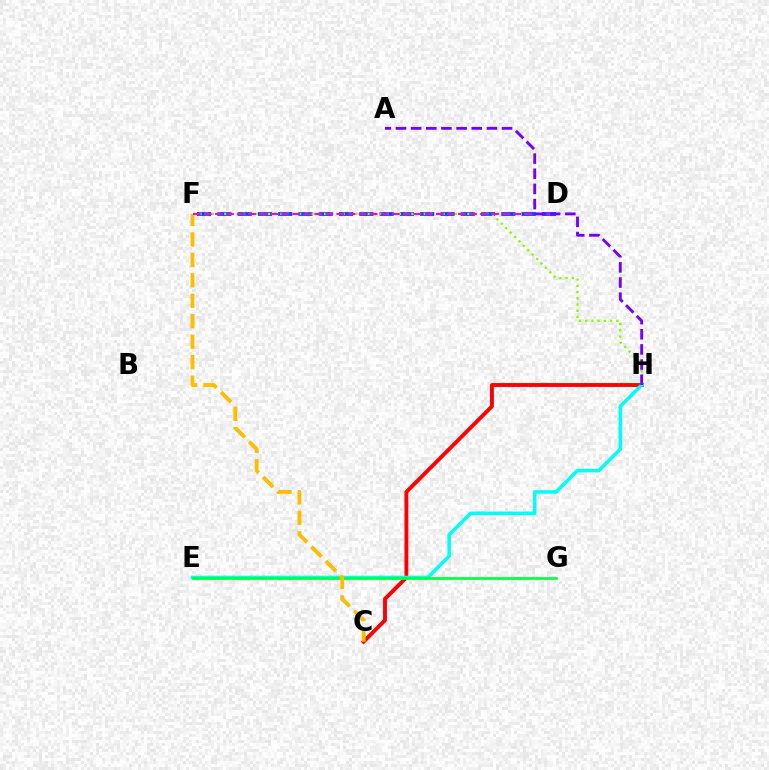{('C', 'H'): [{'color': '#ff0000', 'line_style': 'solid', 'thickness': 2.8}], ('E', 'H'): [{'color': '#00fff6', 'line_style': 'solid', 'thickness': 2.56}], ('D', 'F'): [{'color': '#004bff', 'line_style': 'dashed', 'thickness': 2.76}, {'color': '#ff00cf', 'line_style': 'dashed', 'thickness': 1.5}], ('F', 'H'): [{'color': '#84ff00', 'line_style': 'dotted', 'thickness': 1.69}], ('E', 'G'): [{'color': '#00ff39', 'line_style': 'solid', 'thickness': 1.9}], ('C', 'F'): [{'color': '#ffbd00', 'line_style': 'dashed', 'thickness': 2.78}], ('A', 'H'): [{'color': '#7200ff', 'line_style': 'dashed', 'thickness': 2.06}]}